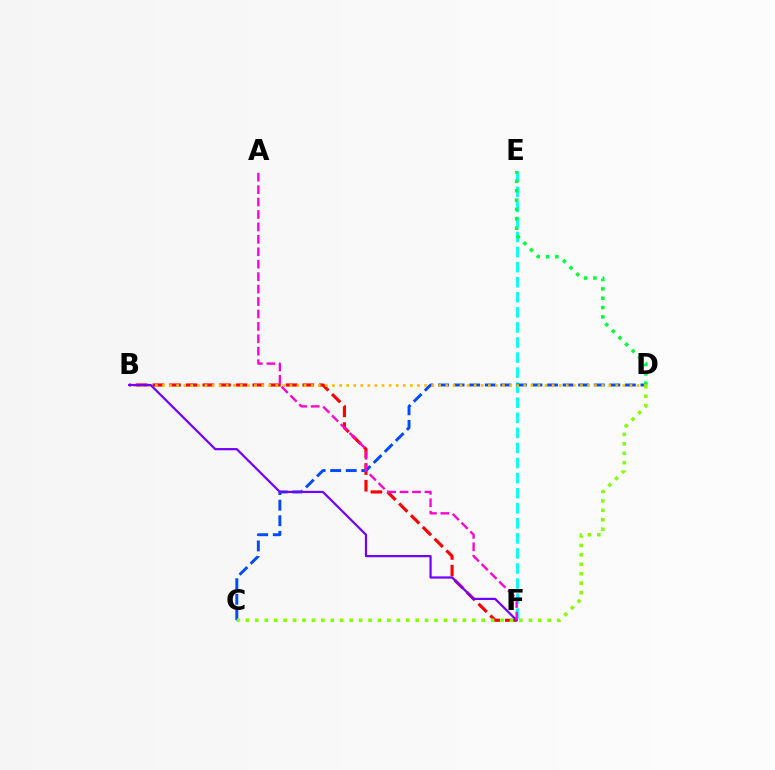{('B', 'F'): [{'color': '#ff0000', 'line_style': 'dashed', 'thickness': 2.26}, {'color': '#7200ff', 'line_style': 'solid', 'thickness': 1.6}], ('E', 'F'): [{'color': '#00fff6', 'line_style': 'dashed', 'thickness': 2.05}], ('C', 'D'): [{'color': '#004bff', 'line_style': 'dashed', 'thickness': 2.12}, {'color': '#84ff00', 'line_style': 'dotted', 'thickness': 2.56}], ('D', 'E'): [{'color': '#00ff39', 'line_style': 'dotted', 'thickness': 2.54}], ('B', 'D'): [{'color': '#ffbd00', 'line_style': 'dotted', 'thickness': 1.92}], ('A', 'F'): [{'color': '#ff00cf', 'line_style': 'dashed', 'thickness': 1.69}]}